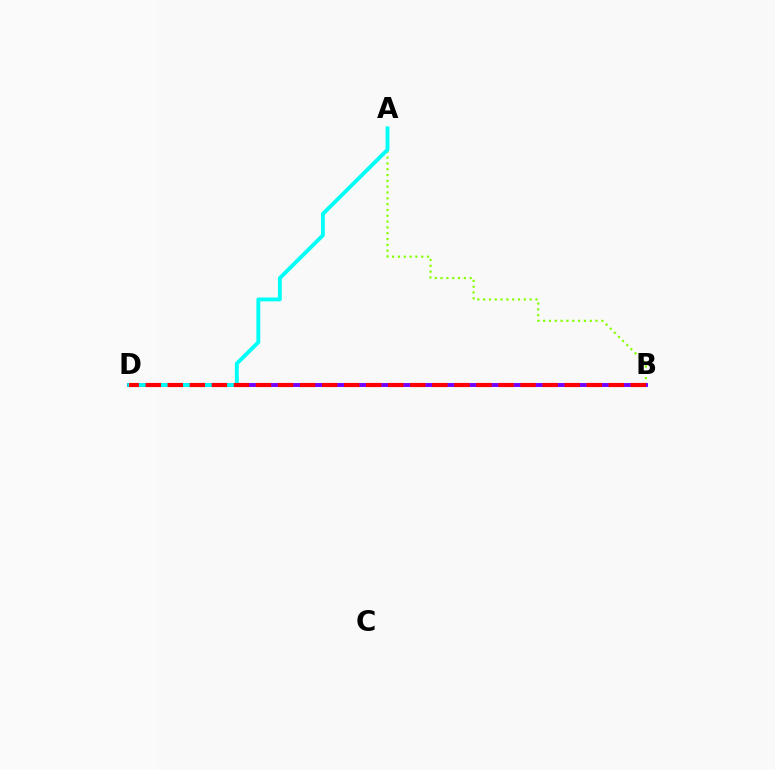{('A', 'B'): [{'color': '#84ff00', 'line_style': 'dotted', 'thickness': 1.58}], ('B', 'D'): [{'color': '#7200ff', 'line_style': 'solid', 'thickness': 2.81}, {'color': '#ff0000', 'line_style': 'dashed', 'thickness': 3.0}], ('A', 'D'): [{'color': '#00fff6', 'line_style': 'solid', 'thickness': 2.79}]}